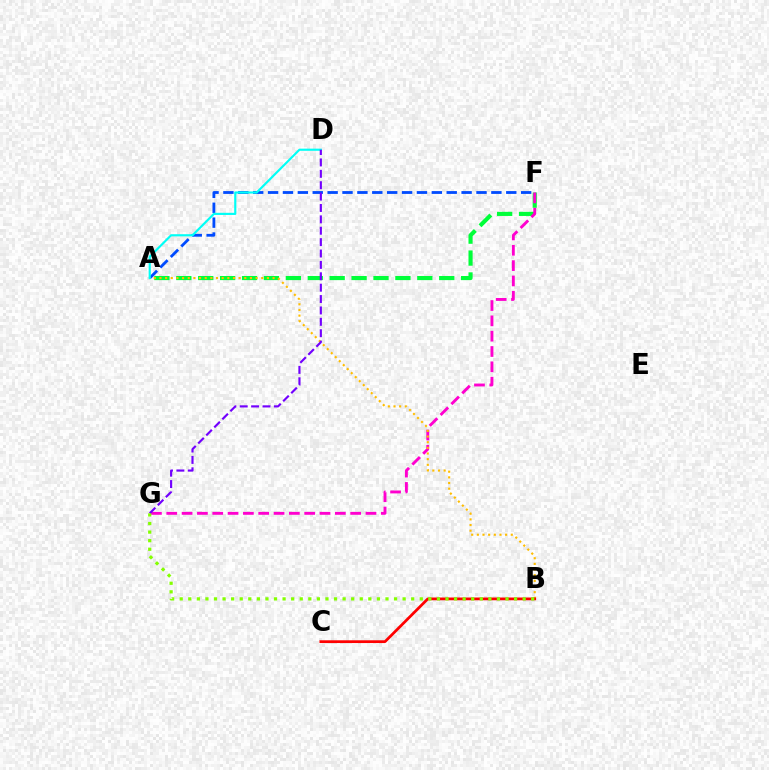{('A', 'F'): [{'color': '#00ff39', 'line_style': 'dashed', 'thickness': 2.98}, {'color': '#004bff', 'line_style': 'dashed', 'thickness': 2.02}], ('F', 'G'): [{'color': '#ff00cf', 'line_style': 'dashed', 'thickness': 2.08}], ('A', 'B'): [{'color': '#ffbd00', 'line_style': 'dotted', 'thickness': 1.54}], ('A', 'D'): [{'color': '#00fff6', 'line_style': 'solid', 'thickness': 1.55}], ('B', 'C'): [{'color': '#ff0000', 'line_style': 'solid', 'thickness': 1.98}], ('D', 'G'): [{'color': '#7200ff', 'line_style': 'dashed', 'thickness': 1.55}], ('B', 'G'): [{'color': '#84ff00', 'line_style': 'dotted', 'thickness': 2.33}]}